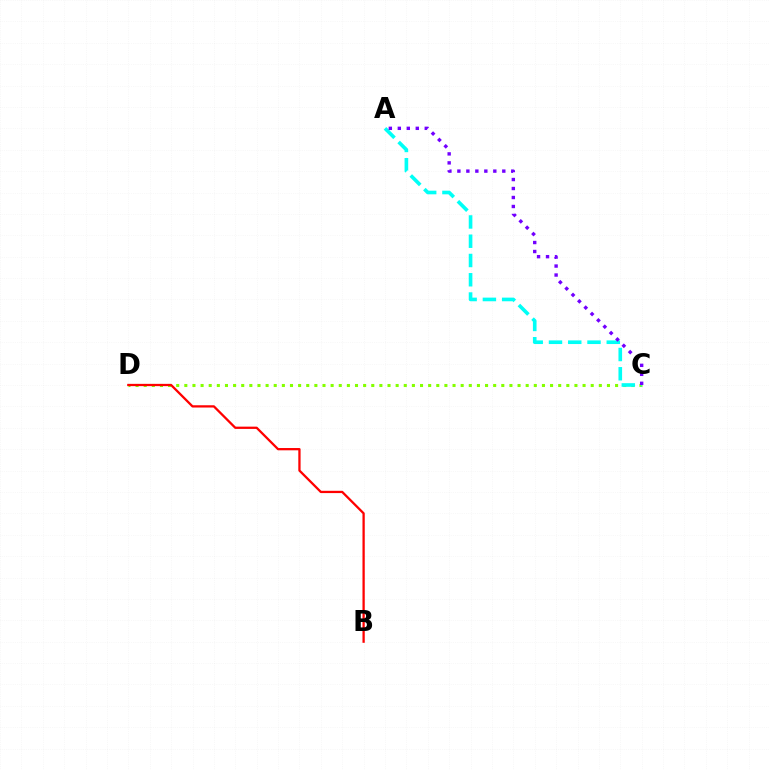{('C', 'D'): [{'color': '#84ff00', 'line_style': 'dotted', 'thickness': 2.21}], ('A', 'C'): [{'color': '#00fff6', 'line_style': 'dashed', 'thickness': 2.62}, {'color': '#7200ff', 'line_style': 'dotted', 'thickness': 2.44}], ('B', 'D'): [{'color': '#ff0000', 'line_style': 'solid', 'thickness': 1.64}]}